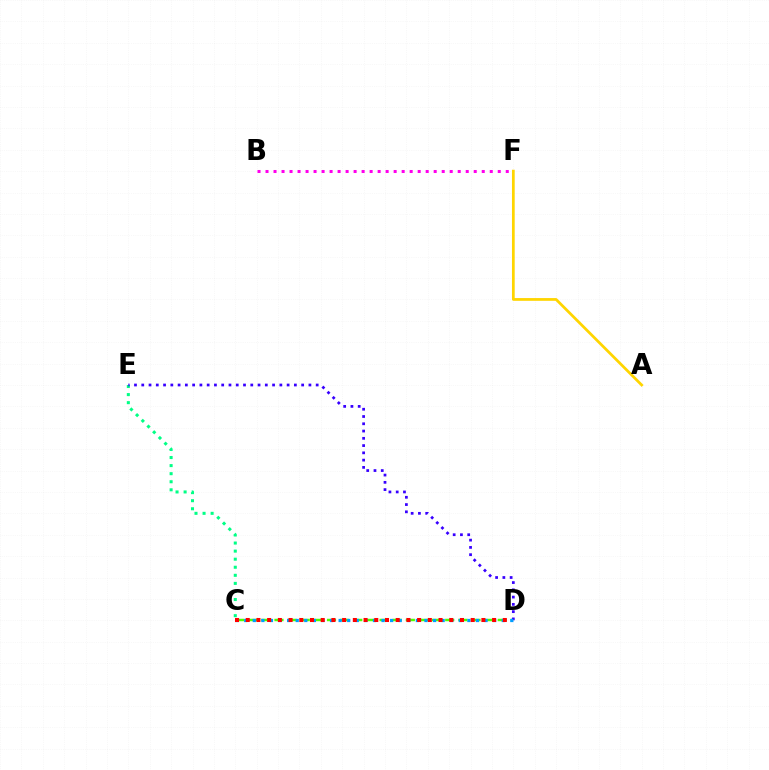{('A', 'F'): [{'color': '#ffd500', 'line_style': 'solid', 'thickness': 1.98}], ('C', 'E'): [{'color': '#00ff86', 'line_style': 'dotted', 'thickness': 2.19}], ('C', 'D'): [{'color': '#4fff00', 'line_style': 'dashed', 'thickness': 1.78}, {'color': '#009eff', 'line_style': 'dotted', 'thickness': 2.33}, {'color': '#ff0000', 'line_style': 'dotted', 'thickness': 2.91}], ('D', 'E'): [{'color': '#3700ff', 'line_style': 'dotted', 'thickness': 1.97}], ('B', 'F'): [{'color': '#ff00ed', 'line_style': 'dotted', 'thickness': 2.18}]}